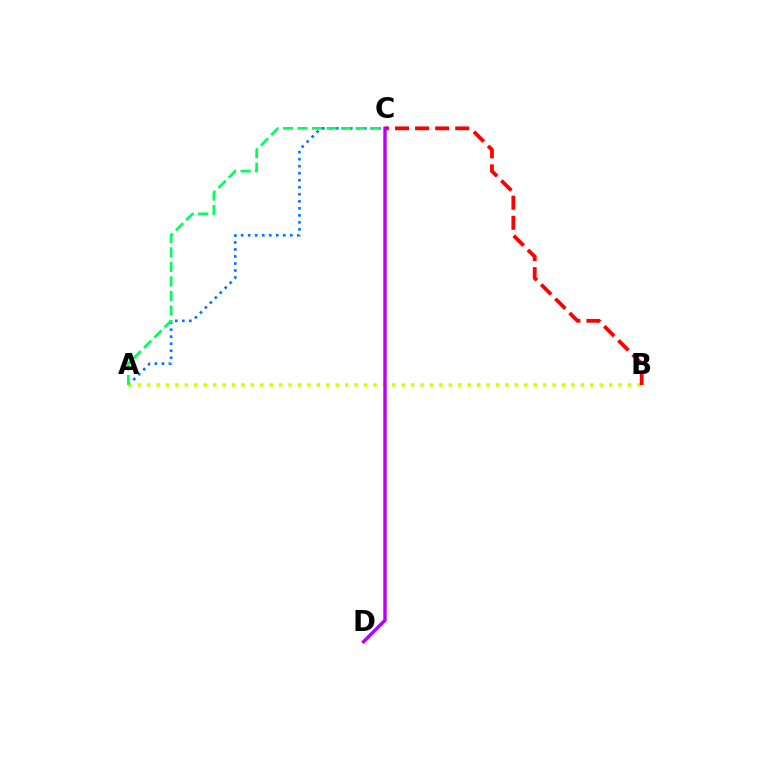{('A', 'C'): [{'color': '#0074ff', 'line_style': 'dotted', 'thickness': 1.91}, {'color': '#00ff5c', 'line_style': 'dashed', 'thickness': 1.97}], ('A', 'B'): [{'color': '#d1ff00', 'line_style': 'dotted', 'thickness': 2.56}], ('B', 'C'): [{'color': '#ff0000', 'line_style': 'dashed', 'thickness': 2.73}], ('C', 'D'): [{'color': '#b900ff', 'line_style': 'solid', 'thickness': 2.45}]}